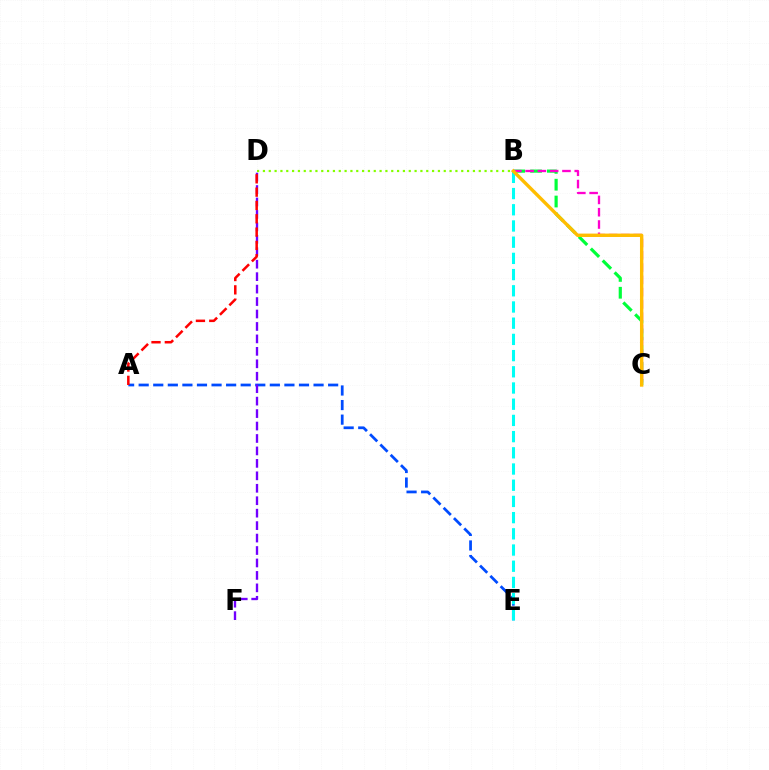{('B', 'C'): [{'color': '#00ff39', 'line_style': 'dashed', 'thickness': 2.29}, {'color': '#ff00cf', 'line_style': 'dashed', 'thickness': 1.67}, {'color': '#ffbd00', 'line_style': 'solid', 'thickness': 2.44}], ('A', 'E'): [{'color': '#004bff', 'line_style': 'dashed', 'thickness': 1.98}], ('B', 'E'): [{'color': '#00fff6', 'line_style': 'dashed', 'thickness': 2.2}], ('D', 'F'): [{'color': '#7200ff', 'line_style': 'dashed', 'thickness': 1.69}], ('B', 'D'): [{'color': '#84ff00', 'line_style': 'dotted', 'thickness': 1.58}], ('A', 'D'): [{'color': '#ff0000', 'line_style': 'dashed', 'thickness': 1.81}]}